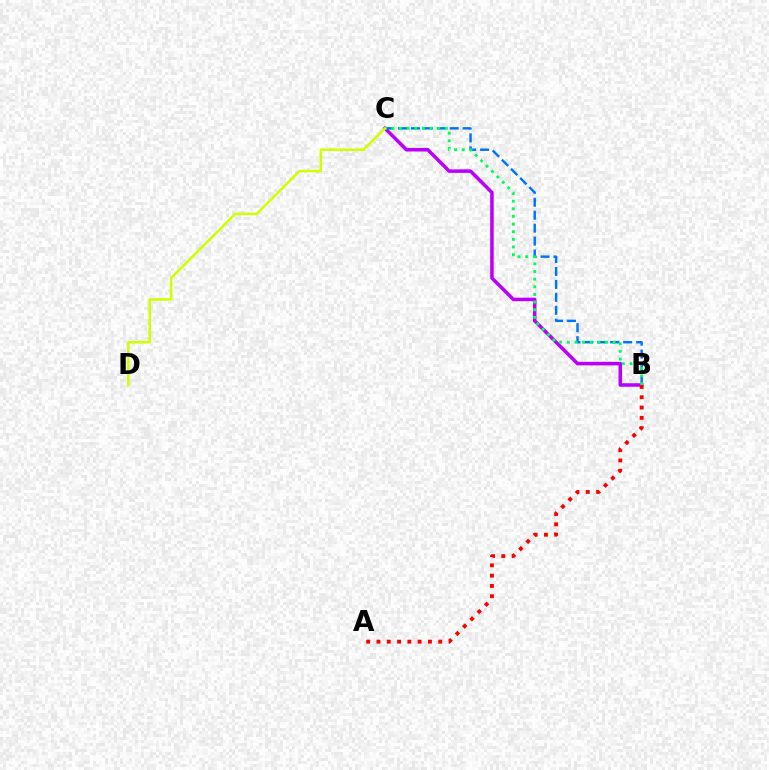{('B', 'C'): [{'color': '#b900ff', 'line_style': 'solid', 'thickness': 2.53}, {'color': '#0074ff', 'line_style': 'dashed', 'thickness': 1.76}, {'color': '#00ff5c', 'line_style': 'dotted', 'thickness': 2.08}], ('A', 'B'): [{'color': '#ff0000', 'line_style': 'dotted', 'thickness': 2.8}], ('C', 'D'): [{'color': '#d1ff00', 'line_style': 'solid', 'thickness': 1.83}]}